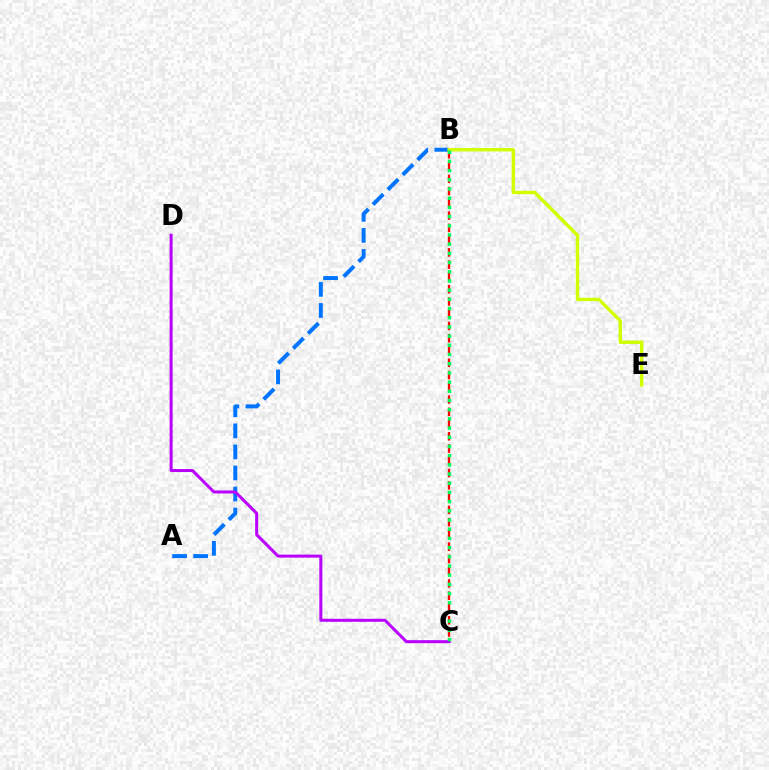{('A', 'B'): [{'color': '#0074ff', 'line_style': 'dashed', 'thickness': 2.86}], ('B', 'C'): [{'color': '#ff0000', 'line_style': 'dashed', 'thickness': 1.67}, {'color': '#00ff5c', 'line_style': 'dotted', 'thickness': 2.5}], ('B', 'E'): [{'color': '#d1ff00', 'line_style': 'solid', 'thickness': 2.45}], ('C', 'D'): [{'color': '#b900ff', 'line_style': 'solid', 'thickness': 2.16}]}